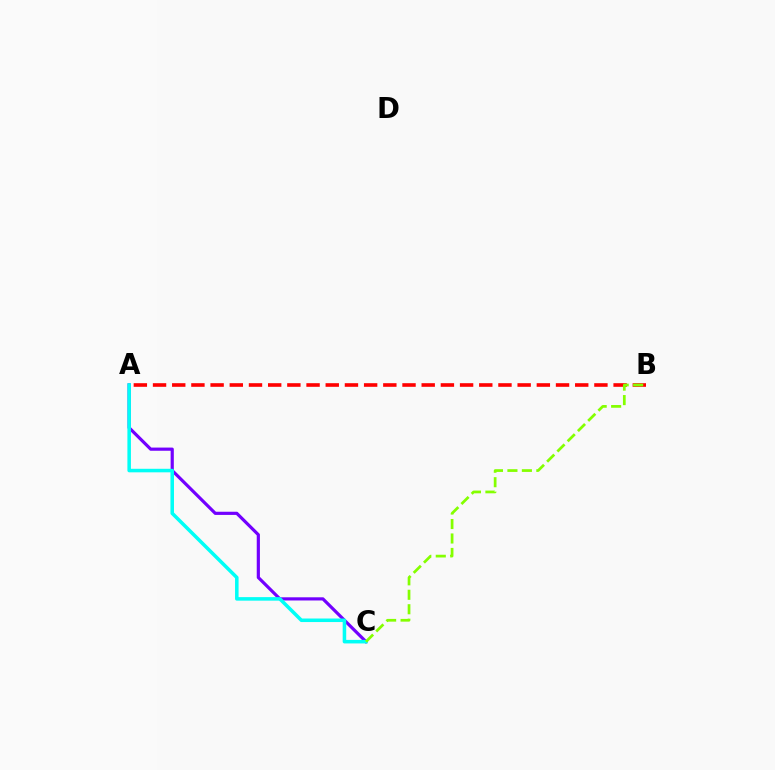{('A', 'C'): [{'color': '#7200ff', 'line_style': 'solid', 'thickness': 2.29}, {'color': '#00fff6', 'line_style': 'solid', 'thickness': 2.55}], ('A', 'B'): [{'color': '#ff0000', 'line_style': 'dashed', 'thickness': 2.61}], ('B', 'C'): [{'color': '#84ff00', 'line_style': 'dashed', 'thickness': 1.96}]}